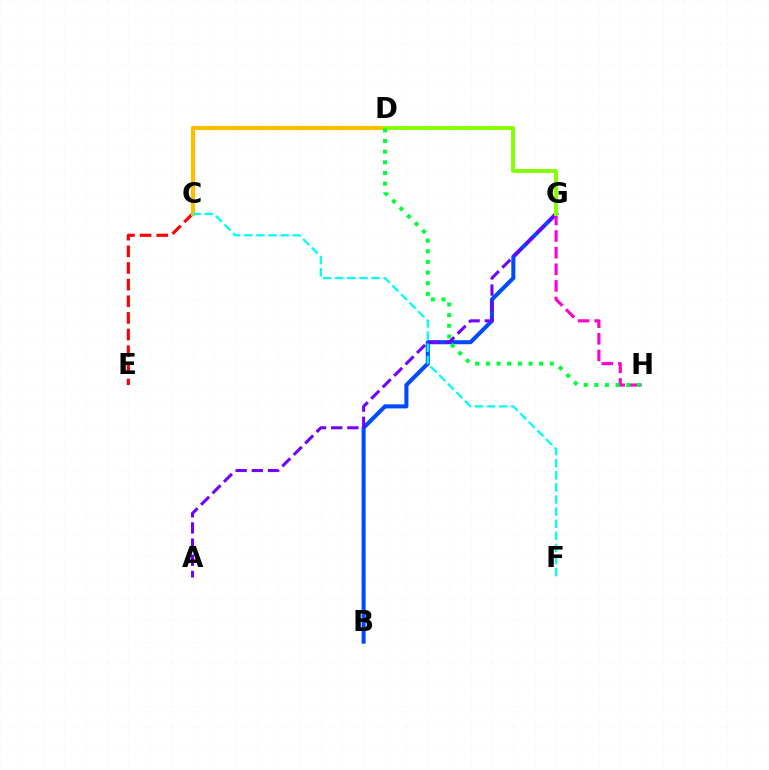{('C', 'E'): [{'color': '#ff0000', 'line_style': 'dashed', 'thickness': 2.26}], ('B', 'G'): [{'color': '#004bff', 'line_style': 'solid', 'thickness': 2.92}], ('C', 'D'): [{'color': '#ffbd00', 'line_style': 'solid', 'thickness': 3.0}], ('C', 'F'): [{'color': '#00fff6', 'line_style': 'dashed', 'thickness': 1.64}], ('A', 'G'): [{'color': '#7200ff', 'line_style': 'dashed', 'thickness': 2.2}], ('G', 'H'): [{'color': '#ff00cf', 'line_style': 'dashed', 'thickness': 2.26}], ('D', 'G'): [{'color': '#84ff00', 'line_style': 'solid', 'thickness': 2.81}], ('D', 'H'): [{'color': '#00ff39', 'line_style': 'dotted', 'thickness': 2.9}]}